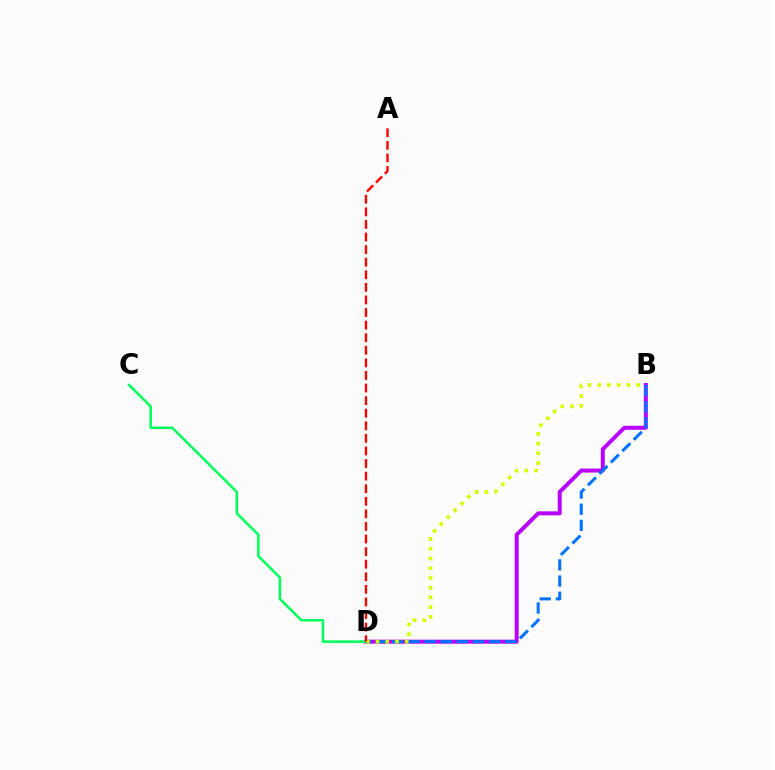{('B', 'D'): [{'color': '#b900ff', 'line_style': 'solid', 'thickness': 2.87}, {'color': '#0074ff', 'line_style': 'dashed', 'thickness': 2.2}, {'color': '#d1ff00', 'line_style': 'dotted', 'thickness': 2.64}], ('C', 'D'): [{'color': '#00ff5c', 'line_style': 'solid', 'thickness': 1.83}], ('A', 'D'): [{'color': '#ff0000', 'line_style': 'dashed', 'thickness': 1.71}]}